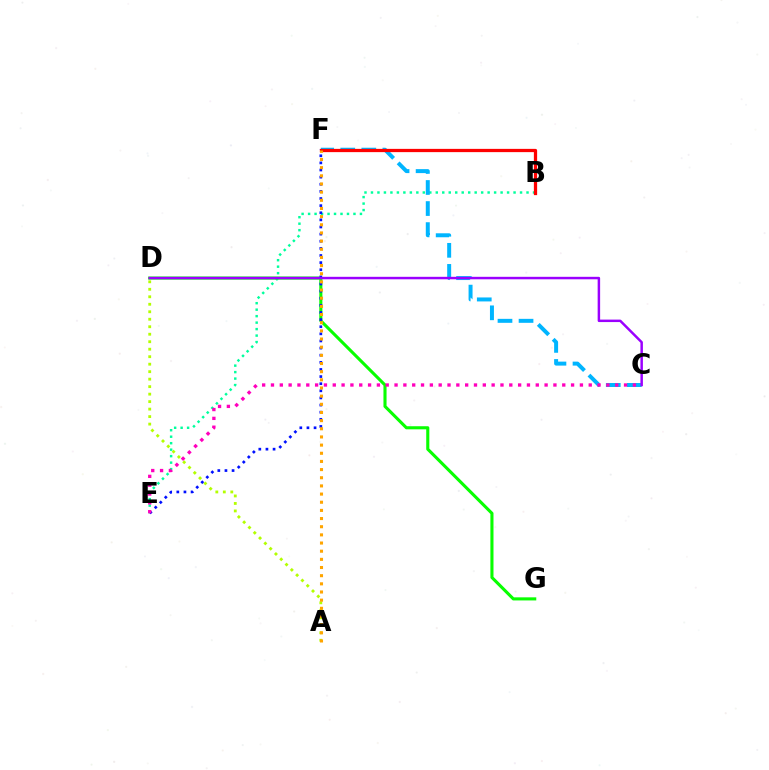{('B', 'E'): [{'color': '#00ff9d', 'line_style': 'dotted', 'thickness': 1.76}], ('D', 'G'): [{'color': '#08ff00', 'line_style': 'solid', 'thickness': 2.23}], ('C', 'F'): [{'color': '#00b5ff', 'line_style': 'dashed', 'thickness': 2.86}], ('A', 'D'): [{'color': '#b3ff00', 'line_style': 'dotted', 'thickness': 2.03}], ('E', 'F'): [{'color': '#0010ff', 'line_style': 'dotted', 'thickness': 1.94}], ('B', 'F'): [{'color': '#ff0000', 'line_style': 'solid', 'thickness': 2.34}], ('C', 'D'): [{'color': '#9b00ff', 'line_style': 'solid', 'thickness': 1.78}], ('A', 'F'): [{'color': '#ffa500', 'line_style': 'dotted', 'thickness': 2.22}], ('C', 'E'): [{'color': '#ff00bd', 'line_style': 'dotted', 'thickness': 2.4}]}